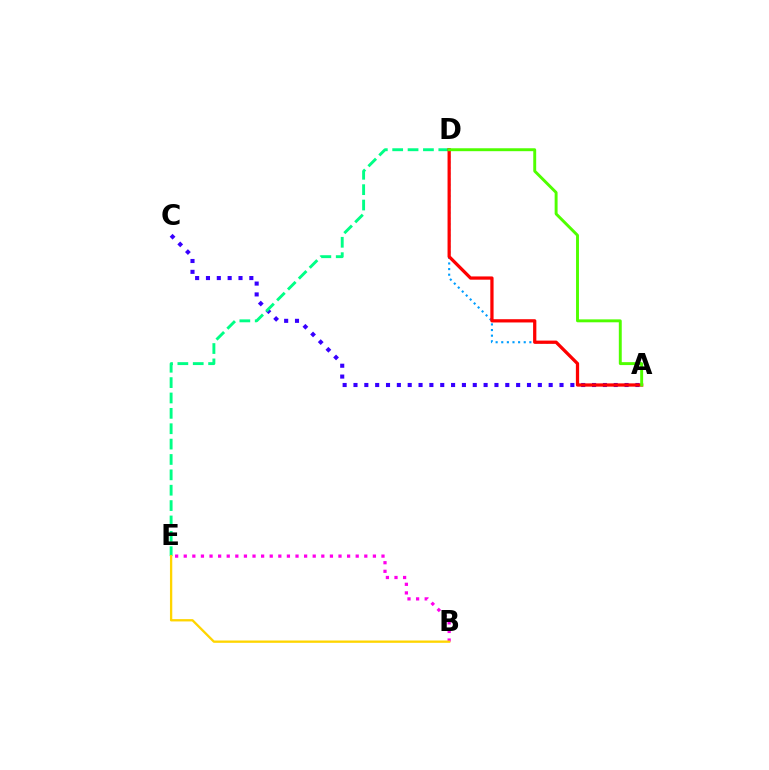{('A', 'C'): [{'color': '#3700ff', 'line_style': 'dotted', 'thickness': 2.95}], ('D', 'E'): [{'color': '#00ff86', 'line_style': 'dashed', 'thickness': 2.09}], ('A', 'D'): [{'color': '#009eff', 'line_style': 'dotted', 'thickness': 1.53}, {'color': '#ff0000', 'line_style': 'solid', 'thickness': 2.34}, {'color': '#4fff00', 'line_style': 'solid', 'thickness': 2.1}], ('B', 'E'): [{'color': '#ff00ed', 'line_style': 'dotted', 'thickness': 2.34}, {'color': '#ffd500', 'line_style': 'solid', 'thickness': 1.67}]}